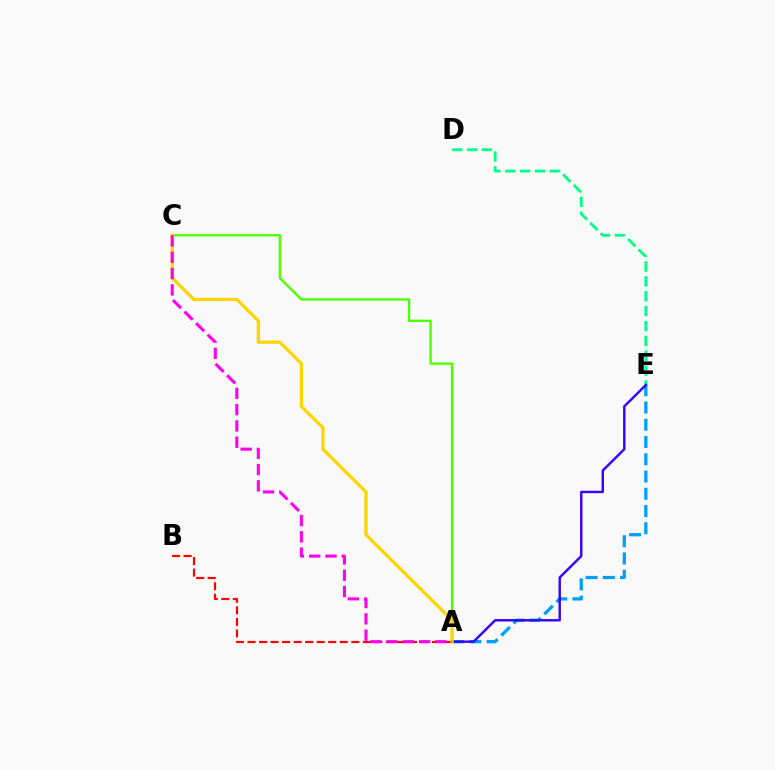{('A', 'B'): [{'color': '#ff0000', 'line_style': 'dashed', 'thickness': 1.57}], ('A', 'C'): [{'color': '#4fff00', 'line_style': 'solid', 'thickness': 1.72}, {'color': '#ffd500', 'line_style': 'solid', 'thickness': 2.36}, {'color': '#ff00ed', 'line_style': 'dashed', 'thickness': 2.21}], ('A', 'E'): [{'color': '#009eff', 'line_style': 'dashed', 'thickness': 2.34}, {'color': '#3700ff', 'line_style': 'solid', 'thickness': 1.74}], ('D', 'E'): [{'color': '#00ff86', 'line_style': 'dashed', 'thickness': 2.02}]}